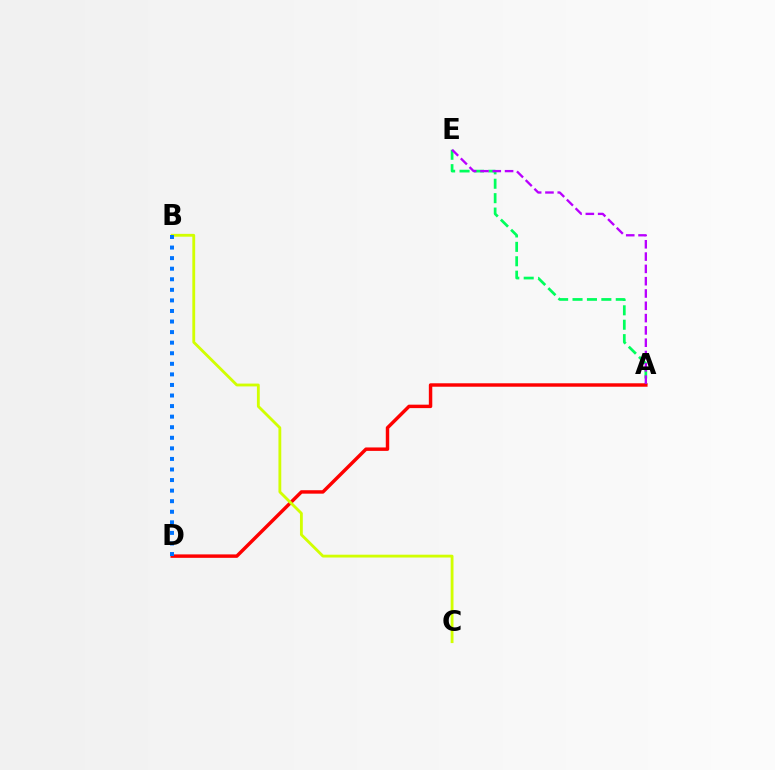{('A', 'E'): [{'color': '#00ff5c', 'line_style': 'dashed', 'thickness': 1.96}, {'color': '#b900ff', 'line_style': 'dashed', 'thickness': 1.67}], ('A', 'D'): [{'color': '#ff0000', 'line_style': 'solid', 'thickness': 2.48}], ('B', 'C'): [{'color': '#d1ff00', 'line_style': 'solid', 'thickness': 2.04}], ('B', 'D'): [{'color': '#0074ff', 'line_style': 'dotted', 'thickness': 2.87}]}